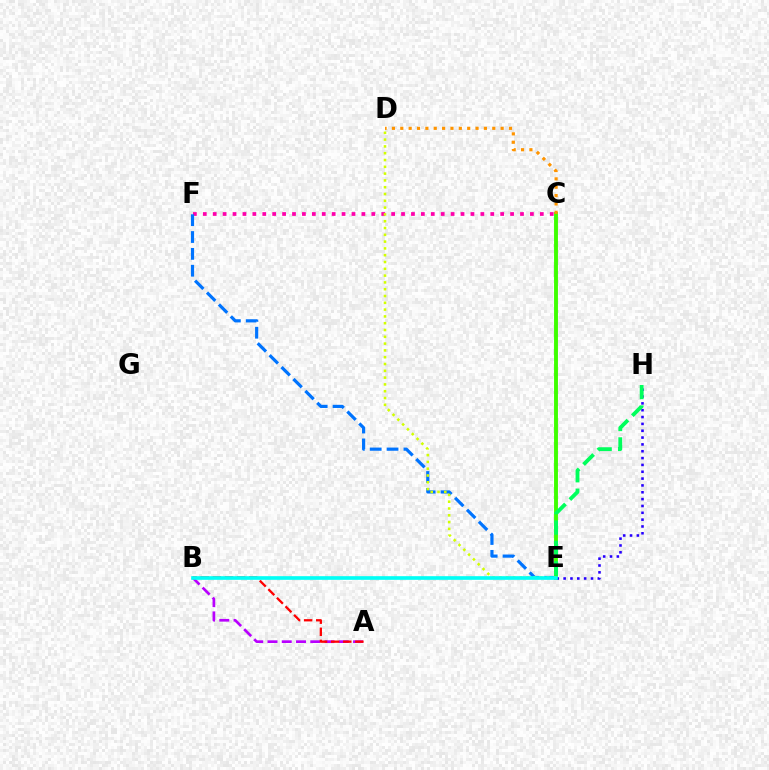{('A', 'B'): [{'color': '#b900ff', 'line_style': 'dashed', 'thickness': 1.94}, {'color': '#ff0000', 'line_style': 'dashed', 'thickness': 1.64}], ('C', 'E'): [{'color': '#3dff00', 'line_style': 'solid', 'thickness': 2.8}], ('E', 'H'): [{'color': '#2500ff', 'line_style': 'dotted', 'thickness': 1.86}, {'color': '#00ff5c', 'line_style': 'dashed', 'thickness': 2.77}], ('C', 'D'): [{'color': '#ff9400', 'line_style': 'dotted', 'thickness': 2.27}], ('C', 'F'): [{'color': '#ff00ac', 'line_style': 'dotted', 'thickness': 2.69}], ('E', 'F'): [{'color': '#0074ff', 'line_style': 'dashed', 'thickness': 2.29}], ('D', 'E'): [{'color': '#d1ff00', 'line_style': 'dotted', 'thickness': 1.85}], ('B', 'E'): [{'color': '#00fff6', 'line_style': 'solid', 'thickness': 2.62}]}